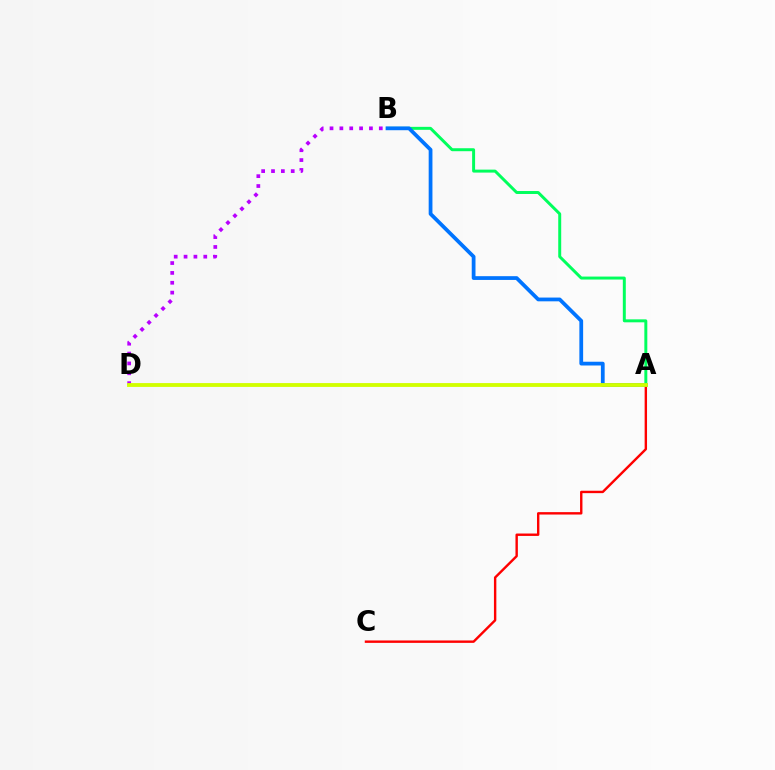{('A', 'C'): [{'color': '#ff0000', 'line_style': 'solid', 'thickness': 1.73}], ('B', 'D'): [{'color': '#b900ff', 'line_style': 'dotted', 'thickness': 2.68}], ('A', 'B'): [{'color': '#00ff5c', 'line_style': 'solid', 'thickness': 2.13}, {'color': '#0074ff', 'line_style': 'solid', 'thickness': 2.71}], ('A', 'D'): [{'color': '#d1ff00', 'line_style': 'solid', 'thickness': 2.76}]}